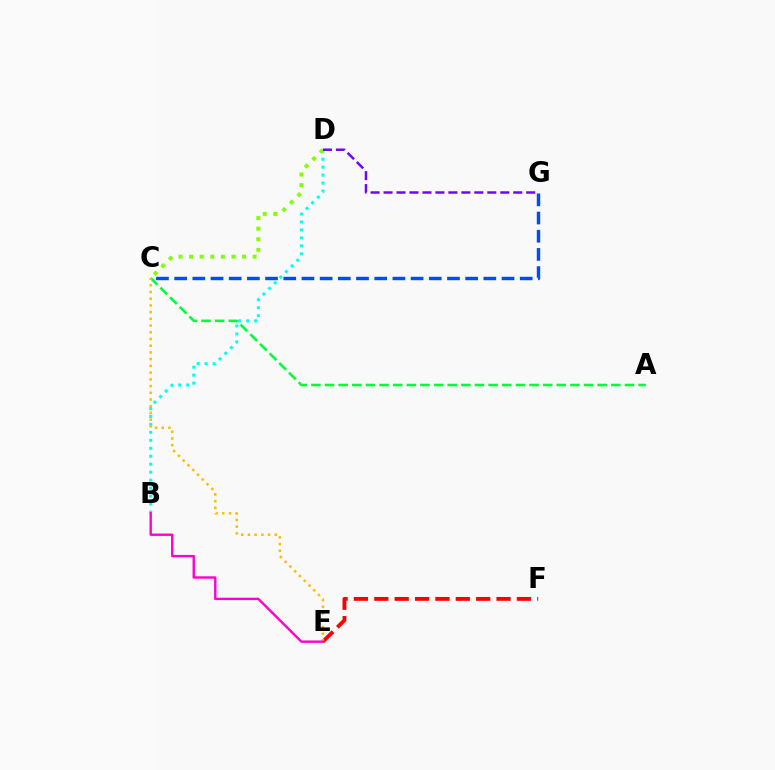{('C', 'G'): [{'color': '#004bff', 'line_style': 'dashed', 'thickness': 2.47}], ('A', 'C'): [{'color': '#00ff39', 'line_style': 'dashed', 'thickness': 1.85}], ('E', 'F'): [{'color': '#ff0000', 'line_style': 'dashed', 'thickness': 2.77}], ('B', 'D'): [{'color': '#00fff6', 'line_style': 'dotted', 'thickness': 2.17}], ('C', 'D'): [{'color': '#84ff00', 'line_style': 'dotted', 'thickness': 2.87}], ('C', 'E'): [{'color': '#ffbd00', 'line_style': 'dotted', 'thickness': 1.83}], ('D', 'G'): [{'color': '#7200ff', 'line_style': 'dashed', 'thickness': 1.76}], ('B', 'E'): [{'color': '#ff00cf', 'line_style': 'solid', 'thickness': 1.71}]}